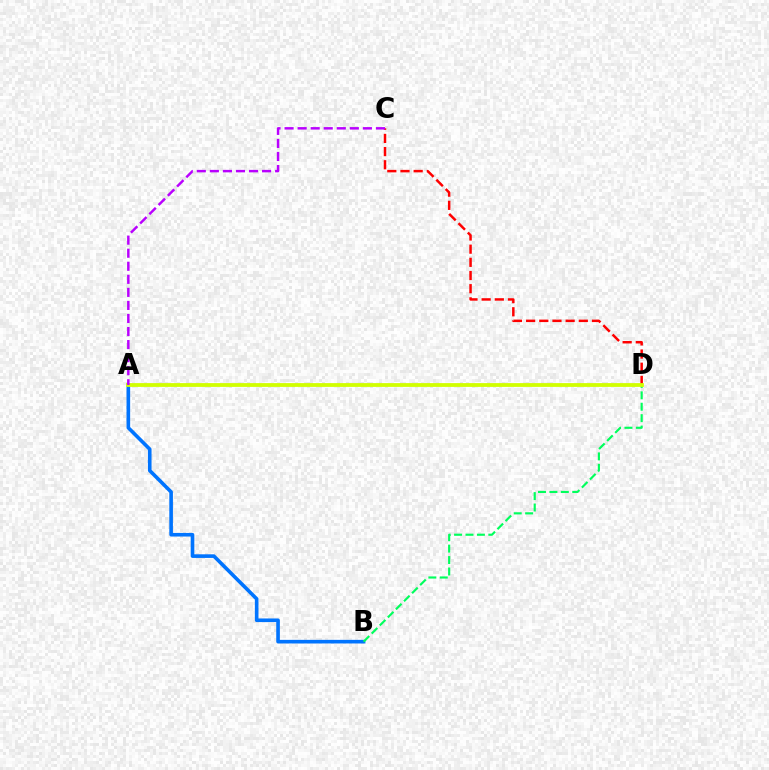{('A', 'B'): [{'color': '#0074ff', 'line_style': 'solid', 'thickness': 2.61}], ('B', 'D'): [{'color': '#00ff5c', 'line_style': 'dashed', 'thickness': 1.55}], ('C', 'D'): [{'color': '#ff0000', 'line_style': 'dashed', 'thickness': 1.79}], ('A', 'D'): [{'color': '#d1ff00', 'line_style': 'solid', 'thickness': 2.73}], ('A', 'C'): [{'color': '#b900ff', 'line_style': 'dashed', 'thickness': 1.77}]}